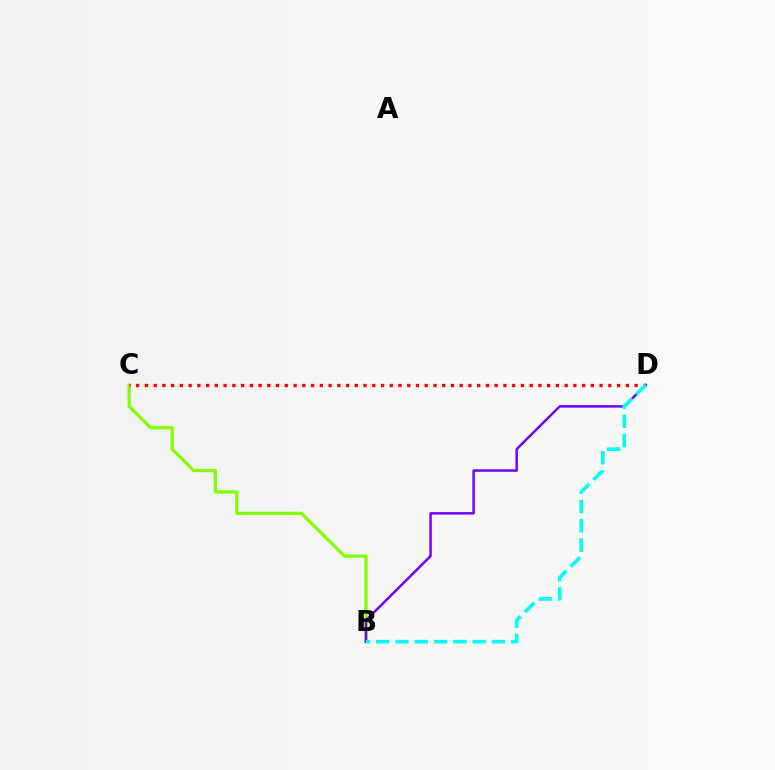{('B', 'C'): [{'color': '#84ff00', 'line_style': 'solid', 'thickness': 2.34}], ('B', 'D'): [{'color': '#7200ff', 'line_style': 'solid', 'thickness': 1.78}, {'color': '#00fff6', 'line_style': 'dashed', 'thickness': 2.62}], ('C', 'D'): [{'color': '#ff0000', 'line_style': 'dotted', 'thickness': 2.38}]}